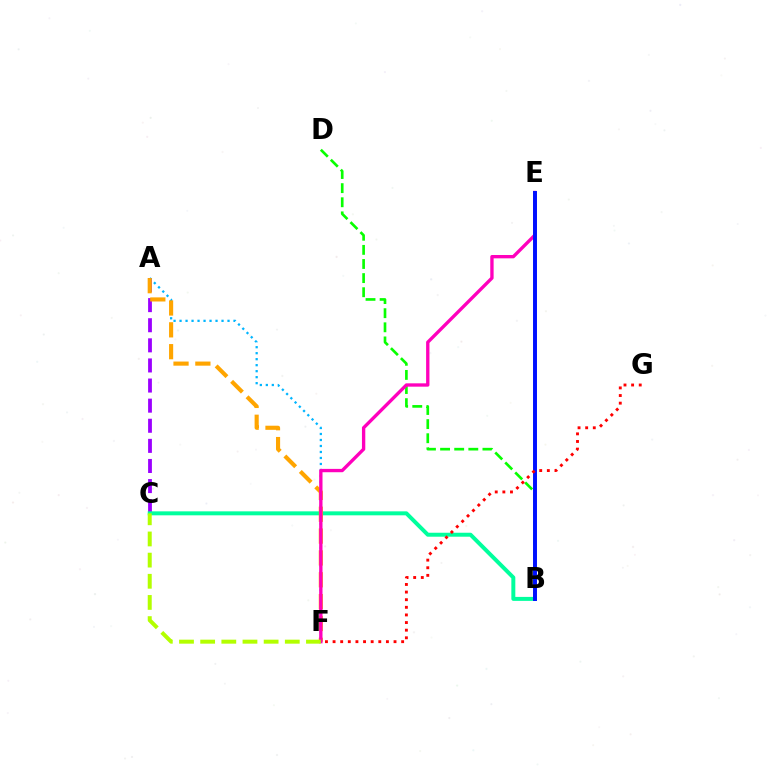{('A', 'C'): [{'color': '#9b00ff', 'line_style': 'dashed', 'thickness': 2.73}], ('B', 'C'): [{'color': '#00ff9d', 'line_style': 'solid', 'thickness': 2.86}], ('B', 'D'): [{'color': '#08ff00', 'line_style': 'dashed', 'thickness': 1.92}], ('A', 'F'): [{'color': '#00b5ff', 'line_style': 'dotted', 'thickness': 1.63}, {'color': '#ffa500', 'line_style': 'dashed', 'thickness': 2.97}], ('E', 'F'): [{'color': '#ff00bd', 'line_style': 'solid', 'thickness': 2.4}], ('B', 'E'): [{'color': '#0010ff', 'line_style': 'solid', 'thickness': 2.84}], ('C', 'F'): [{'color': '#b3ff00', 'line_style': 'dashed', 'thickness': 2.87}], ('F', 'G'): [{'color': '#ff0000', 'line_style': 'dotted', 'thickness': 2.07}]}